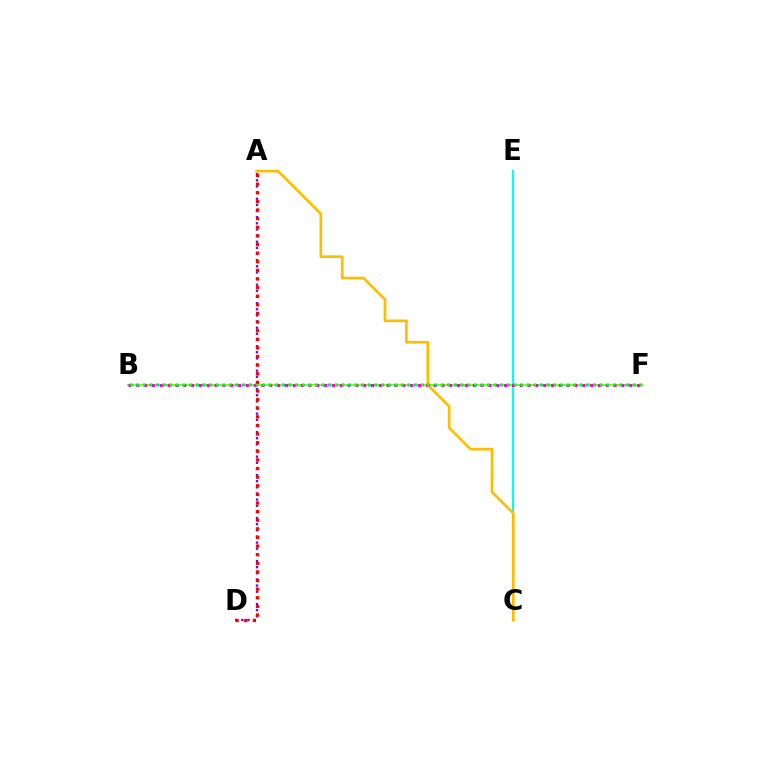{('B', 'F'): [{'color': '#84ff00', 'line_style': 'solid', 'thickness': 1.58}, {'color': '#ff00cf', 'line_style': 'dotted', 'thickness': 2.13}, {'color': '#004bff', 'line_style': 'dotted', 'thickness': 1.8}, {'color': '#00ff39', 'line_style': 'dotted', 'thickness': 1.8}], ('C', 'E'): [{'color': '#00fff6', 'line_style': 'solid', 'thickness': 1.52}], ('A', 'D'): [{'color': '#7200ff', 'line_style': 'dotted', 'thickness': 1.67}, {'color': '#ff0000', 'line_style': 'dotted', 'thickness': 2.34}], ('A', 'C'): [{'color': '#ffbd00', 'line_style': 'solid', 'thickness': 1.92}]}